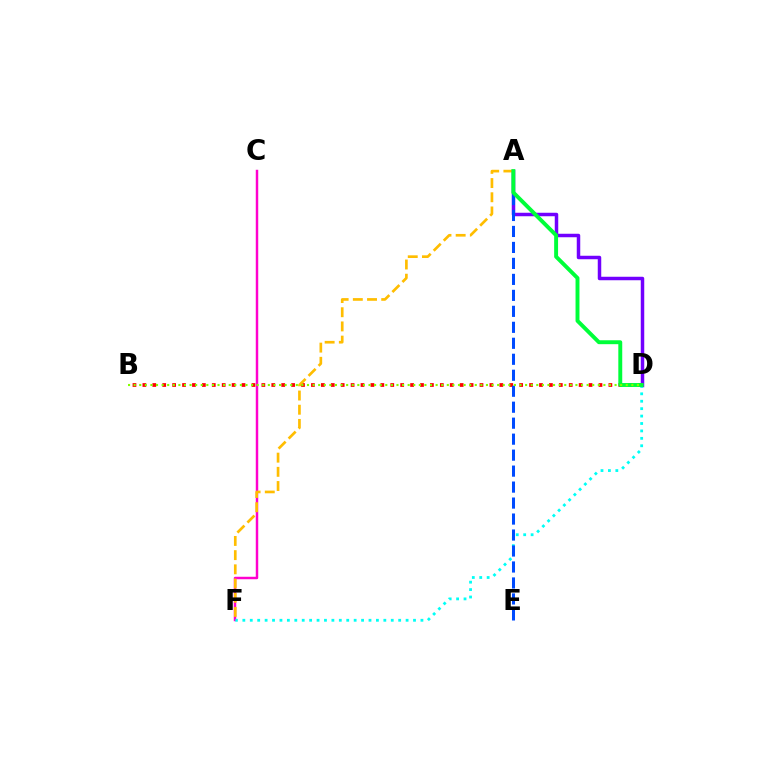{('A', 'D'): [{'color': '#7200ff', 'line_style': 'solid', 'thickness': 2.51}, {'color': '#00ff39', 'line_style': 'solid', 'thickness': 2.82}], ('C', 'F'): [{'color': '#ff00cf', 'line_style': 'solid', 'thickness': 1.77}], ('B', 'D'): [{'color': '#ff0000', 'line_style': 'dotted', 'thickness': 2.69}, {'color': '#84ff00', 'line_style': 'dotted', 'thickness': 1.52}], ('A', 'F'): [{'color': '#ffbd00', 'line_style': 'dashed', 'thickness': 1.93}], ('D', 'F'): [{'color': '#00fff6', 'line_style': 'dotted', 'thickness': 2.02}], ('A', 'E'): [{'color': '#004bff', 'line_style': 'dashed', 'thickness': 2.17}]}